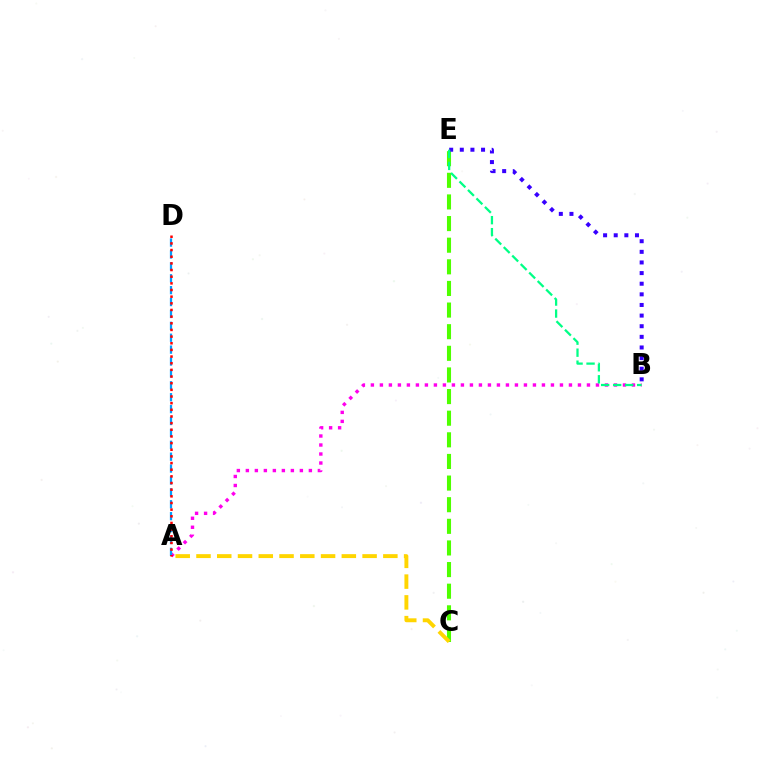{('C', 'E'): [{'color': '#4fff00', 'line_style': 'dashed', 'thickness': 2.94}], ('A', 'B'): [{'color': '#ff00ed', 'line_style': 'dotted', 'thickness': 2.45}], ('A', 'D'): [{'color': '#009eff', 'line_style': 'dashed', 'thickness': 1.62}, {'color': '#ff0000', 'line_style': 'dotted', 'thickness': 1.81}], ('B', 'E'): [{'color': '#3700ff', 'line_style': 'dotted', 'thickness': 2.89}, {'color': '#00ff86', 'line_style': 'dashed', 'thickness': 1.63}], ('A', 'C'): [{'color': '#ffd500', 'line_style': 'dashed', 'thickness': 2.82}]}